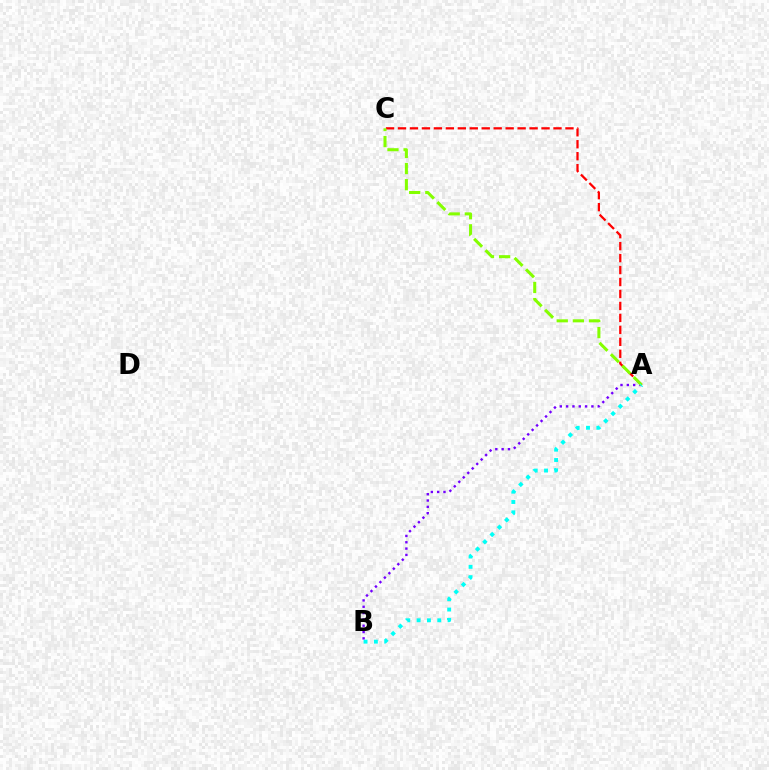{('A', 'B'): [{'color': '#7200ff', 'line_style': 'dotted', 'thickness': 1.72}, {'color': '#00fff6', 'line_style': 'dotted', 'thickness': 2.8}], ('A', 'C'): [{'color': '#ff0000', 'line_style': 'dashed', 'thickness': 1.63}, {'color': '#84ff00', 'line_style': 'dashed', 'thickness': 2.19}]}